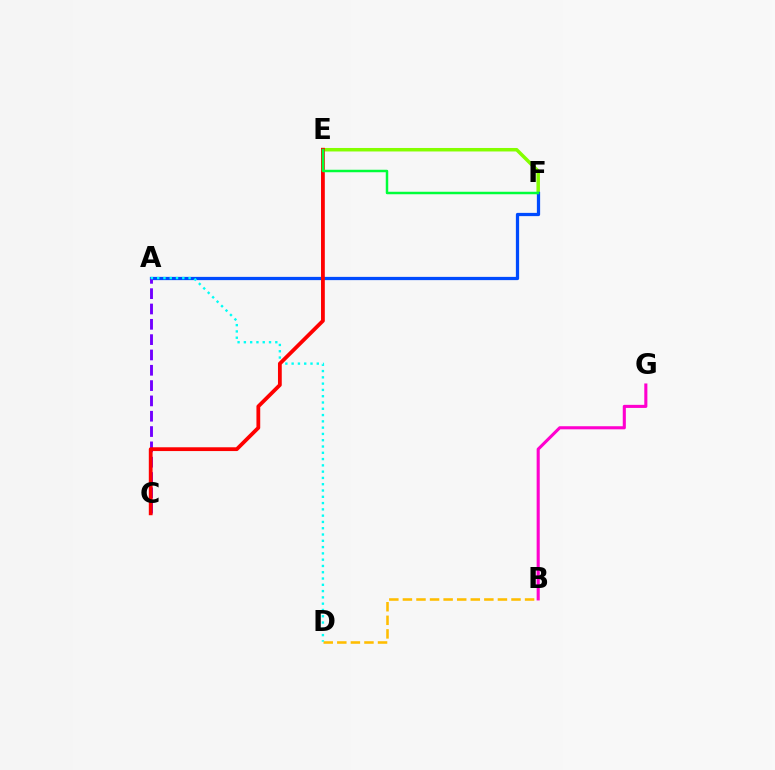{('E', 'F'): [{'color': '#84ff00', 'line_style': 'solid', 'thickness': 2.51}, {'color': '#00ff39', 'line_style': 'solid', 'thickness': 1.78}], ('B', 'G'): [{'color': '#ff00cf', 'line_style': 'solid', 'thickness': 2.22}], ('A', 'F'): [{'color': '#004bff', 'line_style': 'solid', 'thickness': 2.34}], ('B', 'D'): [{'color': '#ffbd00', 'line_style': 'dashed', 'thickness': 1.84}], ('A', 'C'): [{'color': '#7200ff', 'line_style': 'dashed', 'thickness': 2.08}], ('A', 'D'): [{'color': '#00fff6', 'line_style': 'dotted', 'thickness': 1.71}], ('C', 'E'): [{'color': '#ff0000', 'line_style': 'solid', 'thickness': 2.72}]}